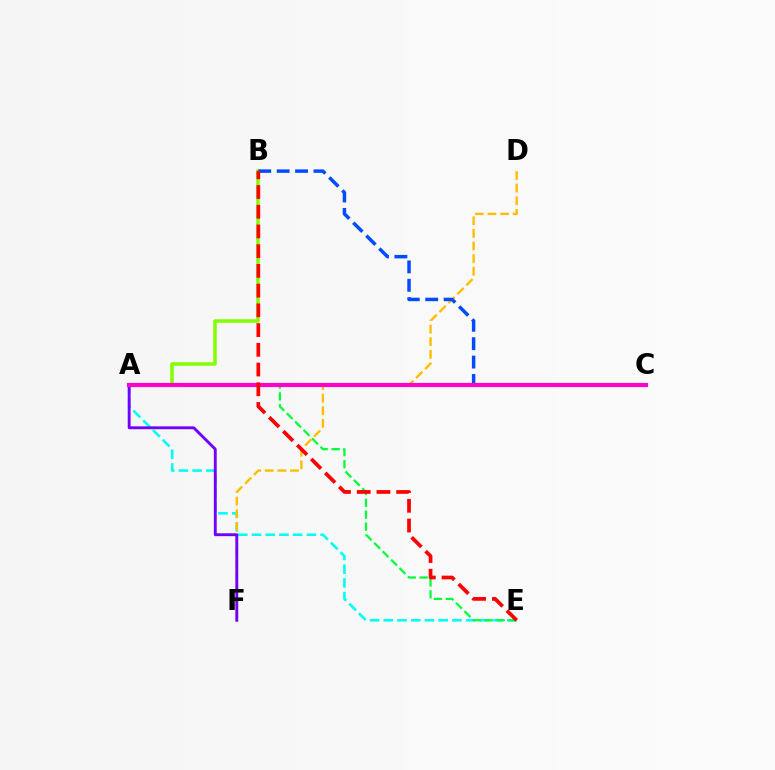{('A', 'B'): [{'color': '#84ff00', 'line_style': 'solid', 'thickness': 2.52}], ('A', 'E'): [{'color': '#00fff6', 'line_style': 'dashed', 'thickness': 1.87}, {'color': '#00ff39', 'line_style': 'dashed', 'thickness': 1.62}], ('D', 'F'): [{'color': '#ffbd00', 'line_style': 'dashed', 'thickness': 1.71}], ('A', 'F'): [{'color': '#7200ff', 'line_style': 'solid', 'thickness': 2.08}], ('B', 'C'): [{'color': '#004bff', 'line_style': 'dashed', 'thickness': 2.5}], ('A', 'C'): [{'color': '#ff00cf', 'line_style': 'solid', 'thickness': 2.98}], ('B', 'E'): [{'color': '#ff0000', 'line_style': 'dashed', 'thickness': 2.68}]}